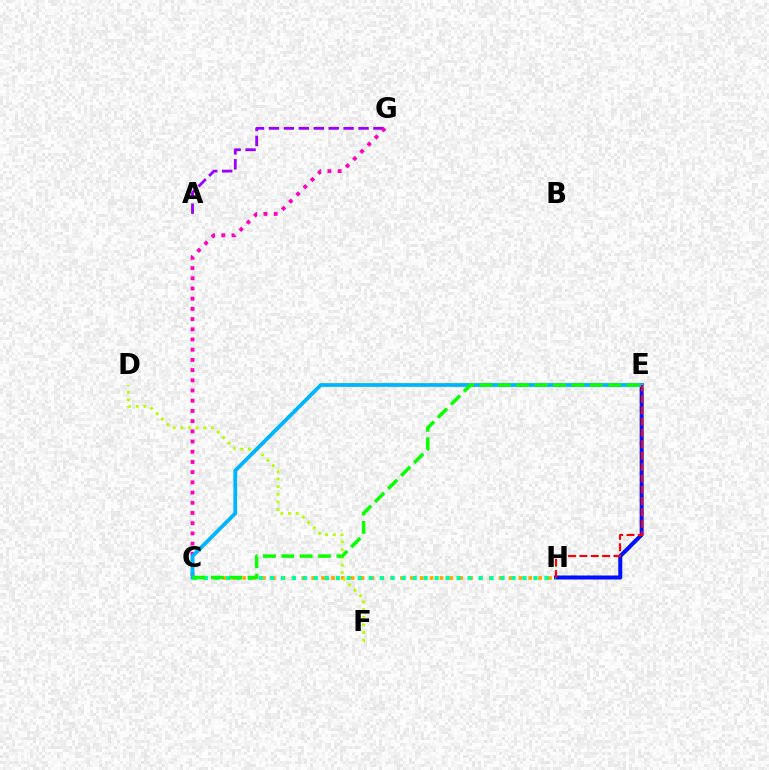{('C', 'H'): [{'color': '#ffa500', 'line_style': 'dotted', 'thickness': 2.68}, {'color': '#00ff9d', 'line_style': 'dotted', 'thickness': 2.98}], ('E', 'H'): [{'color': '#0010ff', 'line_style': 'solid', 'thickness': 2.9}, {'color': '#ff0000', 'line_style': 'dashed', 'thickness': 1.54}], ('D', 'F'): [{'color': '#b3ff00', 'line_style': 'dotted', 'thickness': 2.08}], ('A', 'G'): [{'color': '#9b00ff', 'line_style': 'dashed', 'thickness': 2.03}], ('C', 'G'): [{'color': '#ff00bd', 'line_style': 'dotted', 'thickness': 2.77}], ('C', 'E'): [{'color': '#00b5ff', 'line_style': 'solid', 'thickness': 2.72}, {'color': '#08ff00', 'line_style': 'dashed', 'thickness': 2.5}]}